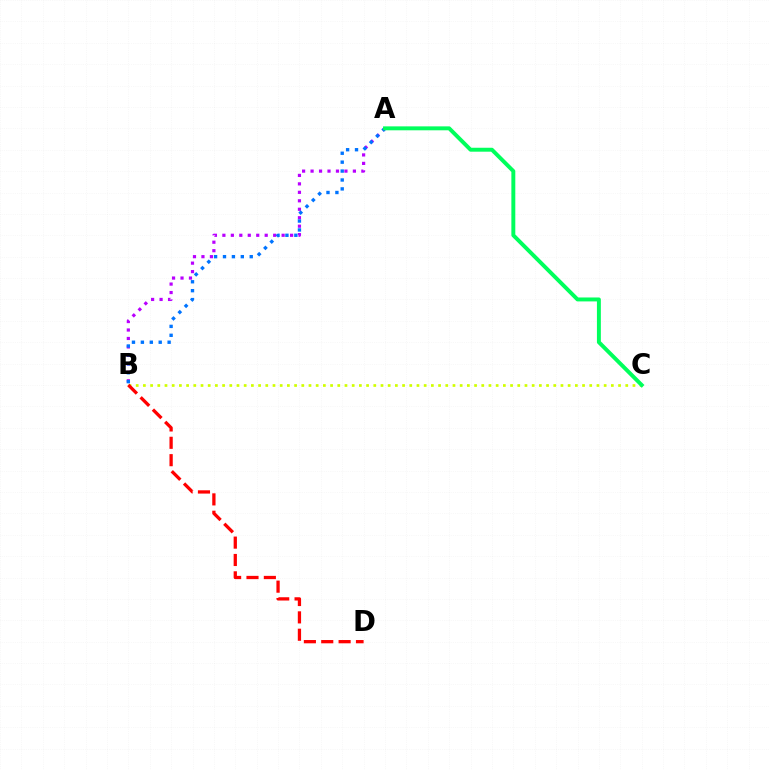{('A', 'B'): [{'color': '#b900ff', 'line_style': 'dotted', 'thickness': 2.3}, {'color': '#0074ff', 'line_style': 'dotted', 'thickness': 2.42}], ('B', 'C'): [{'color': '#d1ff00', 'line_style': 'dotted', 'thickness': 1.96}], ('A', 'C'): [{'color': '#00ff5c', 'line_style': 'solid', 'thickness': 2.83}], ('B', 'D'): [{'color': '#ff0000', 'line_style': 'dashed', 'thickness': 2.36}]}